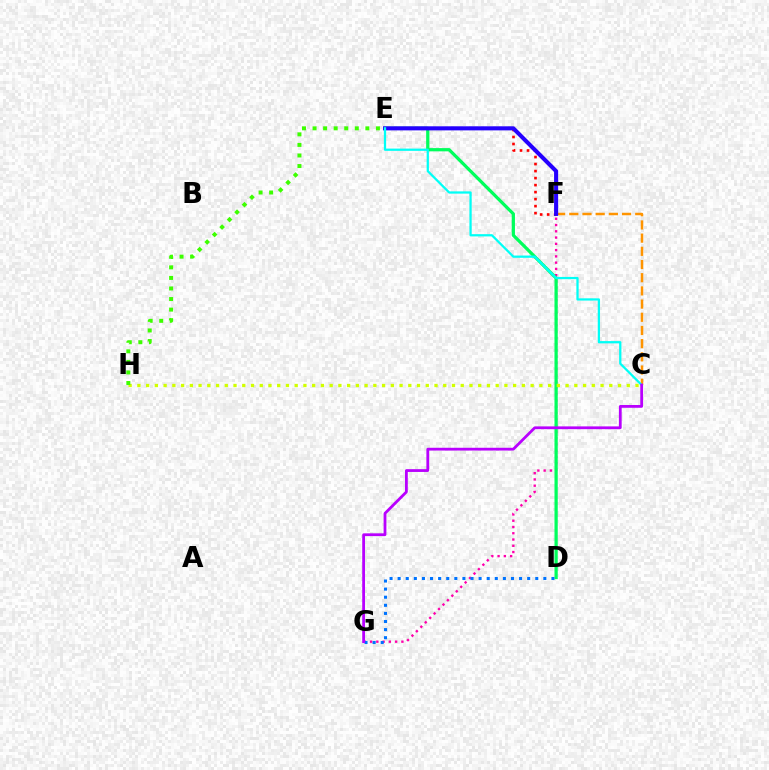{('F', 'G'): [{'color': '#ff00ac', 'line_style': 'dotted', 'thickness': 1.7}], ('D', 'E'): [{'color': '#00ff5c', 'line_style': 'solid', 'thickness': 2.34}], ('C', 'F'): [{'color': '#ff9400', 'line_style': 'dashed', 'thickness': 1.79}], ('E', 'F'): [{'color': '#ff0000', 'line_style': 'dotted', 'thickness': 1.9}, {'color': '#2500ff', 'line_style': 'solid', 'thickness': 2.94}], ('D', 'G'): [{'color': '#0074ff', 'line_style': 'dotted', 'thickness': 2.2}], ('C', 'E'): [{'color': '#00fff6', 'line_style': 'solid', 'thickness': 1.63}], ('C', 'H'): [{'color': '#d1ff00', 'line_style': 'dotted', 'thickness': 2.37}], ('E', 'H'): [{'color': '#3dff00', 'line_style': 'dotted', 'thickness': 2.87}], ('C', 'G'): [{'color': '#b900ff', 'line_style': 'solid', 'thickness': 2.01}]}